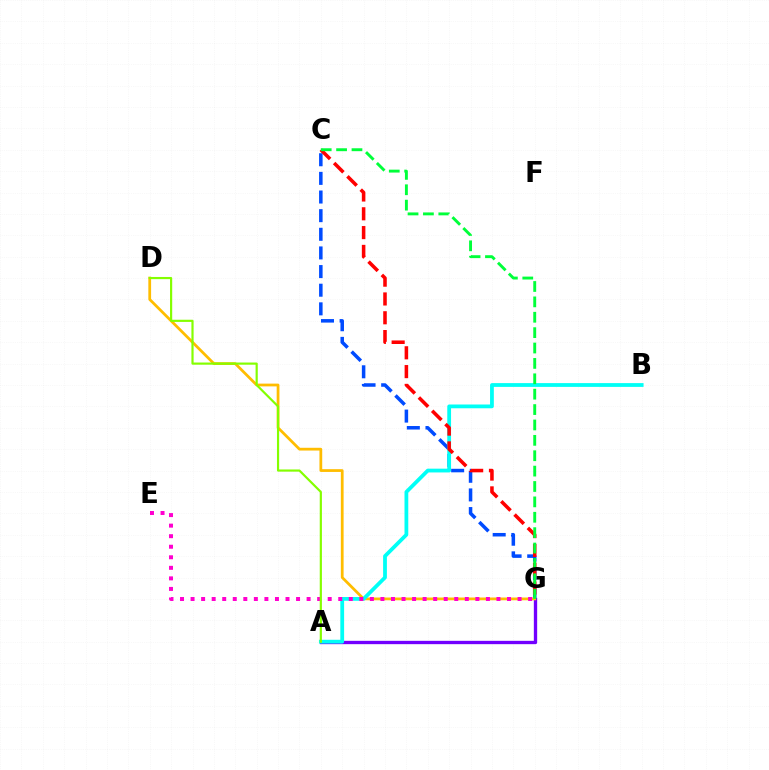{('C', 'G'): [{'color': '#004bff', 'line_style': 'dashed', 'thickness': 2.53}, {'color': '#ff0000', 'line_style': 'dashed', 'thickness': 2.55}, {'color': '#00ff39', 'line_style': 'dashed', 'thickness': 2.09}], ('A', 'G'): [{'color': '#7200ff', 'line_style': 'solid', 'thickness': 2.4}], ('D', 'G'): [{'color': '#ffbd00', 'line_style': 'solid', 'thickness': 1.99}], ('A', 'B'): [{'color': '#00fff6', 'line_style': 'solid', 'thickness': 2.72}], ('E', 'G'): [{'color': '#ff00cf', 'line_style': 'dotted', 'thickness': 2.87}], ('A', 'D'): [{'color': '#84ff00', 'line_style': 'solid', 'thickness': 1.57}]}